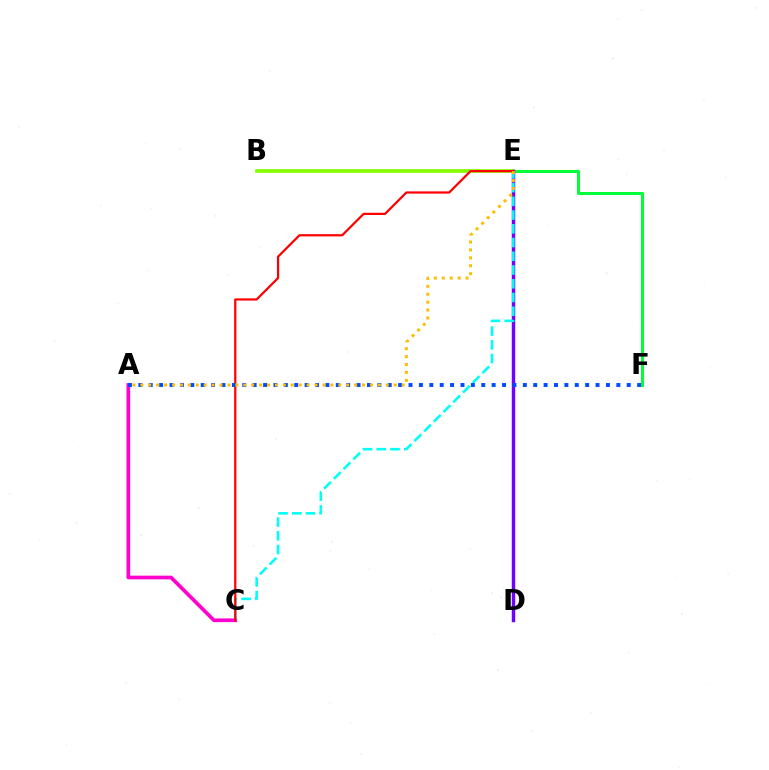{('E', 'F'): [{'color': '#00ff39', 'line_style': 'solid', 'thickness': 2.17}], ('A', 'C'): [{'color': '#ff00cf', 'line_style': 'solid', 'thickness': 2.65}], ('B', 'E'): [{'color': '#84ff00', 'line_style': 'solid', 'thickness': 2.66}], ('D', 'E'): [{'color': '#7200ff', 'line_style': 'solid', 'thickness': 2.48}], ('C', 'E'): [{'color': '#00fff6', 'line_style': 'dashed', 'thickness': 1.87}, {'color': '#ff0000', 'line_style': 'solid', 'thickness': 1.6}], ('A', 'F'): [{'color': '#004bff', 'line_style': 'dotted', 'thickness': 2.82}], ('A', 'E'): [{'color': '#ffbd00', 'line_style': 'dotted', 'thickness': 2.15}]}